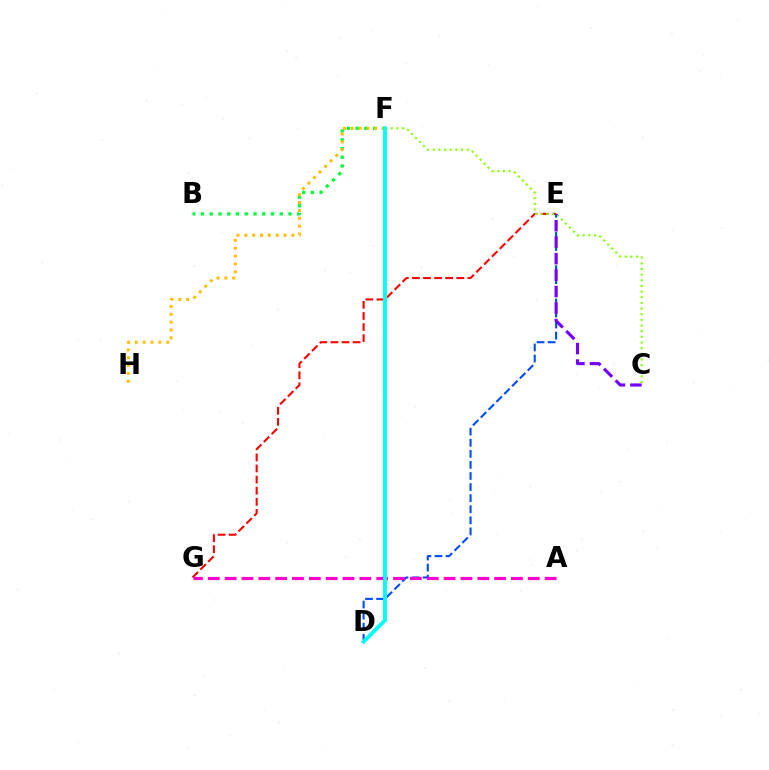{('E', 'G'): [{'color': '#ff0000', 'line_style': 'dashed', 'thickness': 1.51}], ('C', 'F'): [{'color': '#84ff00', 'line_style': 'dotted', 'thickness': 1.54}], ('D', 'E'): [{'color': '#004bff', 'line_style': 'dashed', 'thickness': 1.5}], ('A', 'G'): [{'color': '#ff00cf', 'line_style': 'dashed', 'thickness': 2.29}], ('B', 'F'): [{'color': '#00ff39', 'line_style': 'dotted', 'thickness': 2.38}], ('F', 'H'): [{'color': '#ffbd00', 'line_style': 'dotted', 'thickness': 2.13}], ('D', 'F'): [{'color': '#00fff6', 'line_style': 'solid', 'thickness': 2.77}], ('C', 'E'): [{'color': '#7200ff', 'line_style': 'dashed', 'thickness': 2.24}]}